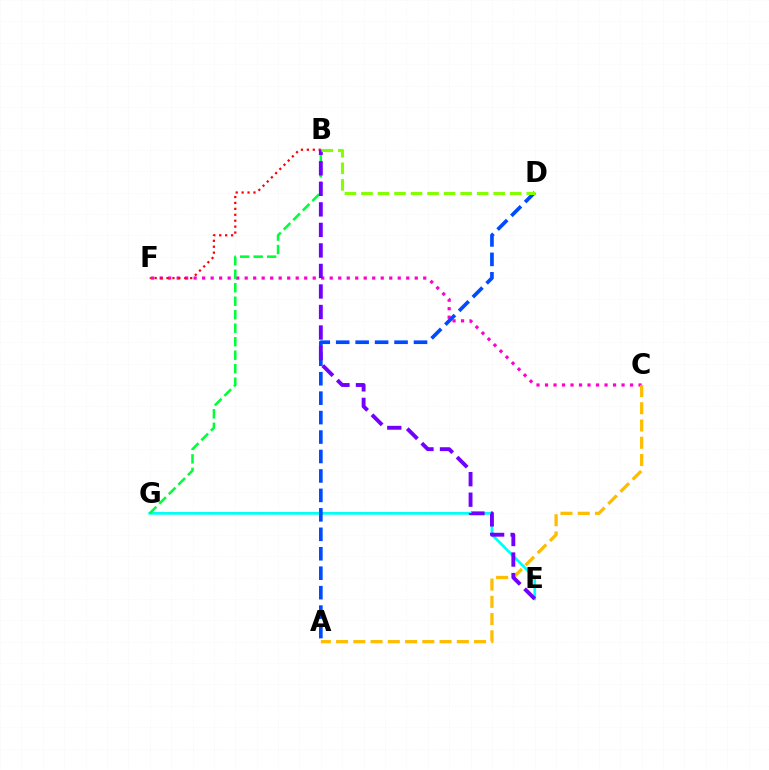{('C', 'F'): [{'color': '#ff00cf', 'line_style': 'dotted', 'thickness': 2.31}], ('A', 'C'): [{'color': '#ffbd00', 'line_style': 'dashed', 'thickness': 2.34}], ('E', 'G'): [{'color': '#00fff6', 'line_style': 'solid', 'thickness': 1.96}], ('B', 'F'): [{'color': '#ff0000', 'line_style': 'dotted', 'thickness': 1.61}], ('B', 'G'): [{'color': '#00ff39', 'line_style': 'dashed', 'thickness': 1.83}], ('A', 'D'): [{'color': '#004bff', 'line_style': 'dashed', 'thickness': 2.64}], ('B', 'E'): [{'color': '#7200ff', 'line_style': 'dashed', 'thickness': 2.79}], ('B', 'D'): [{'color': '#84ff00', 'line_style': 'dashed', 'thickness': 2.25}]}